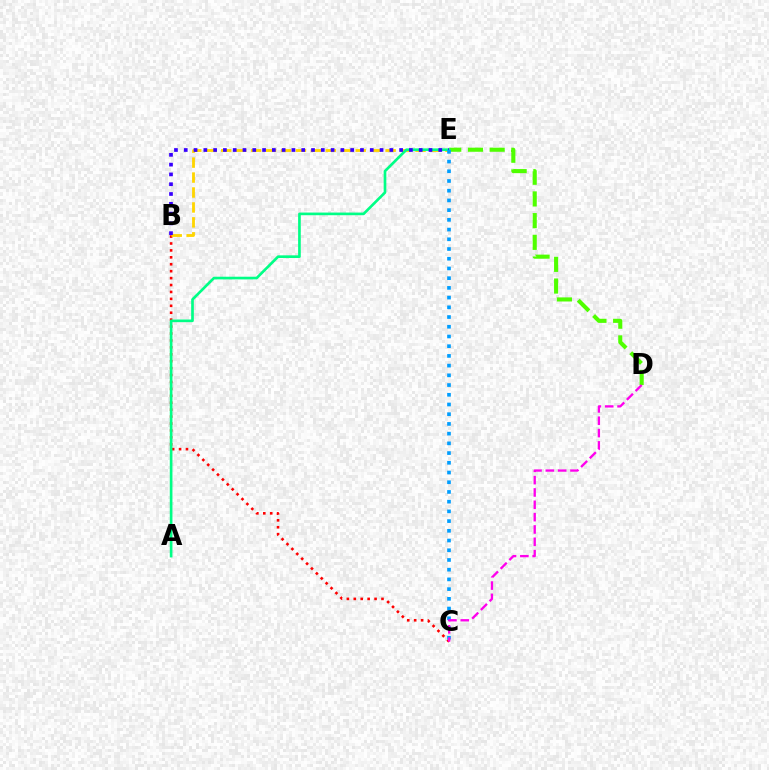{('B', 'C'): [{'color': '#ff0000', 'line_style': 'dotted', 'thickness': 1.88}], ('B', 'E'): [{'color': '#ffd500', 'line_style': 'dashed', 'thickness': 2.03}, {'color': '#3700ff', 'line_style': 'dotted', 'thickness': 2.66}], ('D', 'E'): [{'color': '#4fff00', 'line_style': 'dashed', 'thickness': 2.95}], ('A', 'E'): [{'color': '#00ff86', 'line_style': 'solid', 'thickness': 1.92}], ('C', 'E'): [{'color': '#009eff', 'line_style': 'dotted', 'thickness': 2.64}], ('C', 'D'): [{'color': '#ff00ed', 'line_style': 'dashed', 'thickness': 1.68}]}